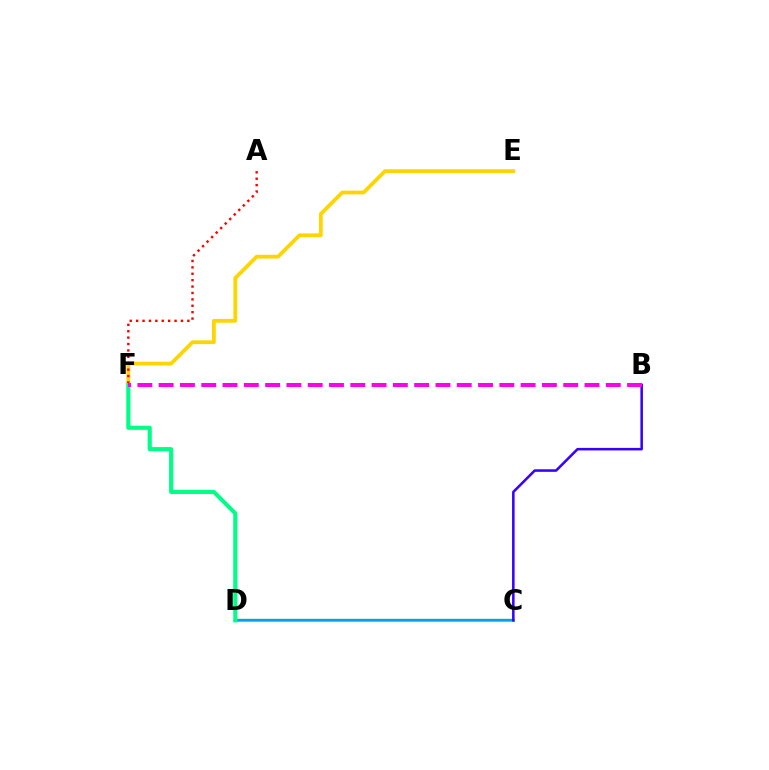{('C', 'D'): [{'color': '#4fff00', 'line_style': 'solid', 'thickness': 2.29}, {'color': '#009eff', 'line_style': 'solid', 'thickness': 1.62}], ('E', 'F'): [{'color': '#ffd500', 'line_style': 'solid', 'thickness': 2.73}], ('A', 'F'): [{'color': '#ff0000', 'line_style': 'dotted', 'thickness': 1.74}], ('B', 'C'): [{'color': '#3700ff', 'line_style': 'solid', 'thickness': 1.83}], ('D', 'F'): [{'color': '#00ff86', 'line_style': 'solid', 'thickness': 2.97}], ('B', 'F'): [{'color': '#ff00ed', 'line_style': 'dashed', 'thickness': 2.89}]}